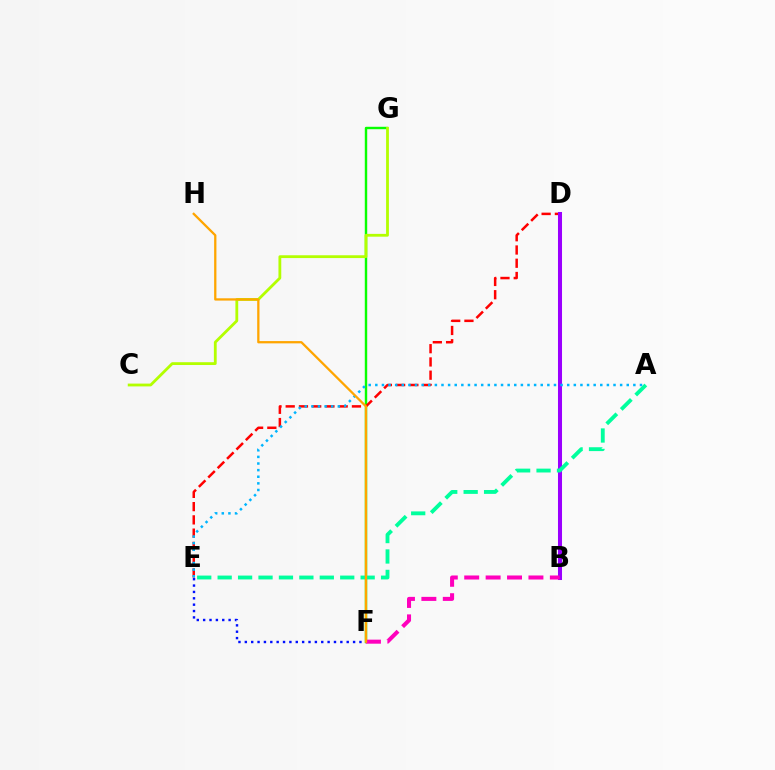{('F', 'G'): [{'color': '#08ff00', 'line_style': 'solid', 'thickness': 1.75}], ('C', 'G'): [{'color': '#b3ff00', 'line_style': 'solid', 'thickness': 2.02}], ('D', 'E'): [{'color': '#ff0000', 'line_style': 'dashed', 'thickness': 1.8}], ('B', 'D'): [{'color': '#9b00ff', 'line_style': 'solid', 'thickness': 2.91}], ('E', 'F'): [{'color': '#0010ff', 'line_style': 'dotted', 'thickness': 1.73}], ('B', 'F'): [{'color': '#ff00bd', 'line_style': 'dashed', 'thickness': 2.91}], ('A', 'E'): [{'color': '#00b5ff', 'line_style': 'dotted', 'thickness': 1.8}, {'color': '#00ff9d', 'line_style': 'dashed', 'thickness': 2.78}], ('F', 'H'): [{'color': '#ffa500', 'line_style': 'solid', 'thickness': 1.64}]}